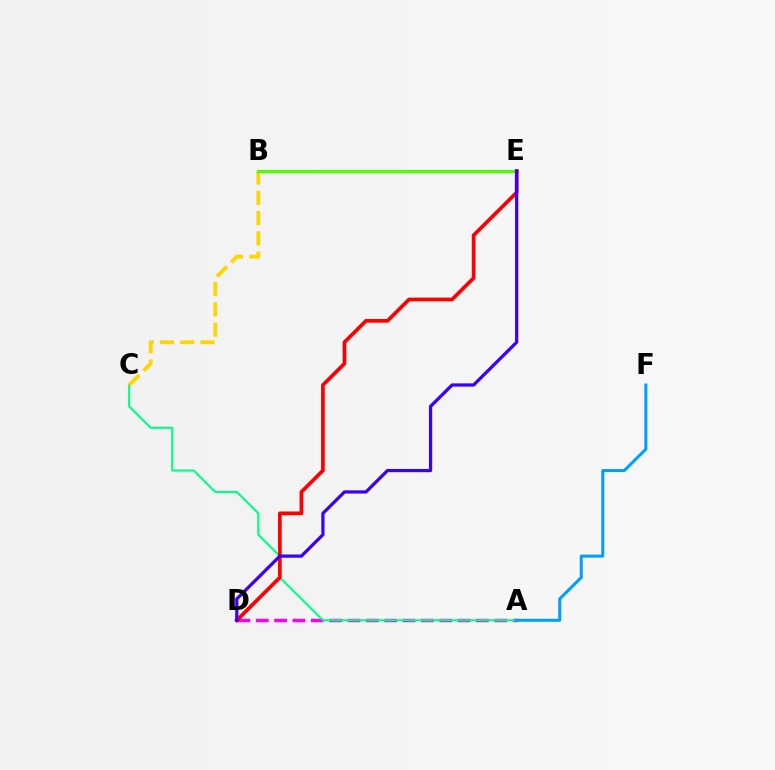{('A', 'D'): [{'color': '#ff00ed', 'line_style': 'dashed', 'thickness': 2.49}], ('A', 'C'): [{'color': '#00ff86', 'line_style': 'solid', 'thickness': 1.51}], ('B', 'C'): [{'color': '#ffd500', 'line_style': 'dashed', 'thickness': 2.76}], ('B', 'E'): [{'color': '#4fff00', 'line_style': 'solid', 'thickness': 2.32}], ('D', 'E'): [{'color': '#ff0000', 'line_style': 'solid', 'thickness': 2.66}, {'color': '#3700ff', 'line_style': 'solid', 'thickness': 2.33}], ('A', 'F'): [{'color': '#009eff', 'line_style': 'solid', 'thickness': 2.17}]}